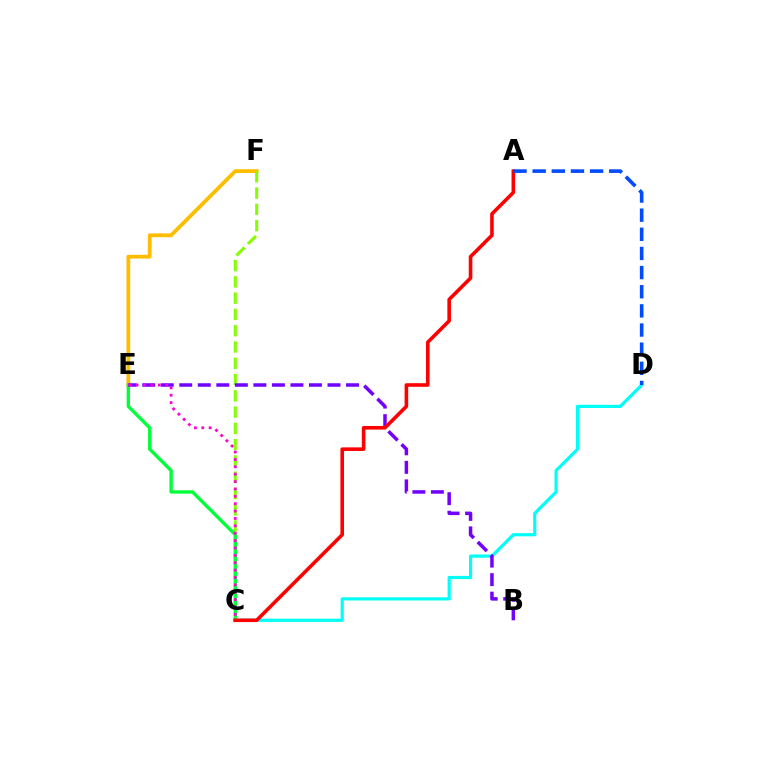{('E', 'F'): [{'color': '#ffbd00', 'line_style': 'solid', 'thickness': 2.73}], ('C', 'F'): [{'color': '#84ff00', 'line_style': 'dashed', 'thickness': 2.21}], ('C', 'E'): [{'color': '#00ff39', 'line_style': 'solid', 'thickness': 2.42}, {'color': '#ff00cf', 'line_style': 'dotted', 'thickness': 2.0}], ('C', 'D'): [{'color': '#00fff6', 'line_style': 'solid', 'thickness': 2.28}], ('B', 'E'): [{'color': '#7200ff', 'line_style': 'dashed', 'thickness': 2.52}], ('A', 'C'): [{'color': '#ff0000', 'line_style': 'solid', 'thickness': 2.59}], ('A', 'D'): [{'color': '#004bff', 'line_style': 'dashed', 'thickness': 2.6}]}